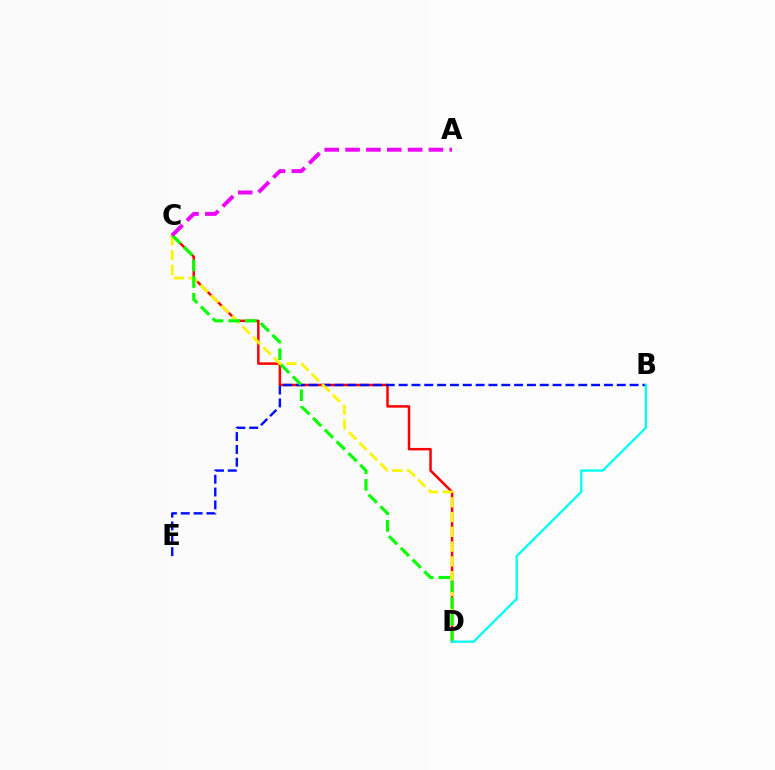{('C', 'D'): [{'color': '#ff0000', 'line_style': 'solid', 'thickness': 1.79}, {'color': '#fcf500', 'line_style': 'dashed', 'thickness': 2.01}, {'color': '#08ff00', 'line_style': 'dashed', 'thickness': 2.26}], ('B', 'E'): [{'color': '#0010ff', 'line_style': 'dashed', 'thickness': 1.74}], ('A', 'C'): [{'color': '#ee00ff', 'line_style': 'dashed', 'thickness': 2.83}], ('B', 'D'): [{'color': '#00fff6', 'line_style': 'solid', 'thickness': 1.67}]}